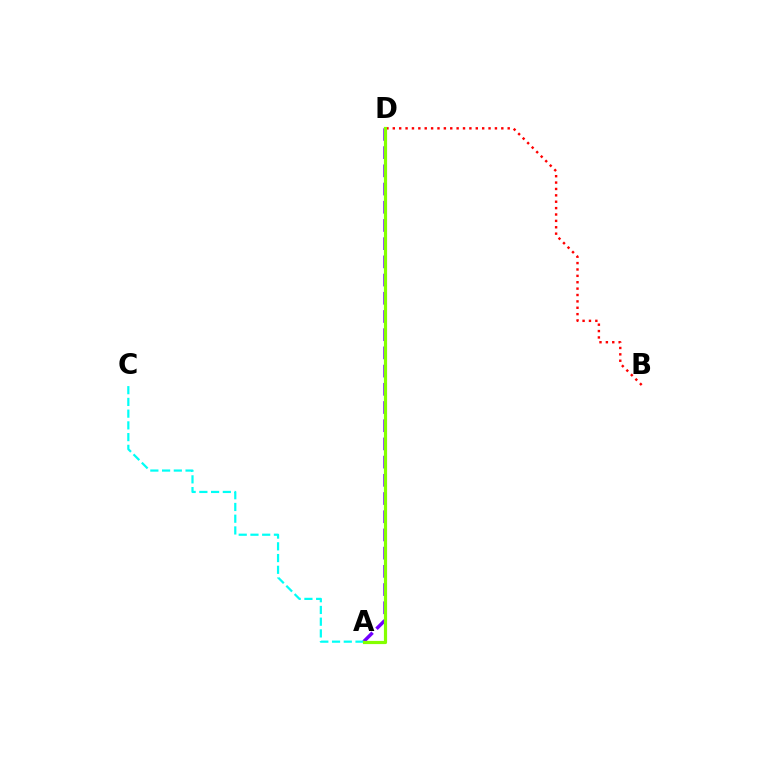{('A', 'D'): [{'color': '#7200ff', 'line_style': 'dashed', 'thickness': 2.47}, {'color': '#84ff00', 'line_style': 'solid', 'thickness': 2.29}], ('B', 'D'): [{'color': '#ff0000', 'line_style': 'dotted', 'thickness': 1.73}], ('A', 'C'): [{'color': '#00fff6', 'line_style': 'dashed', 'thickness': 1.59}]}